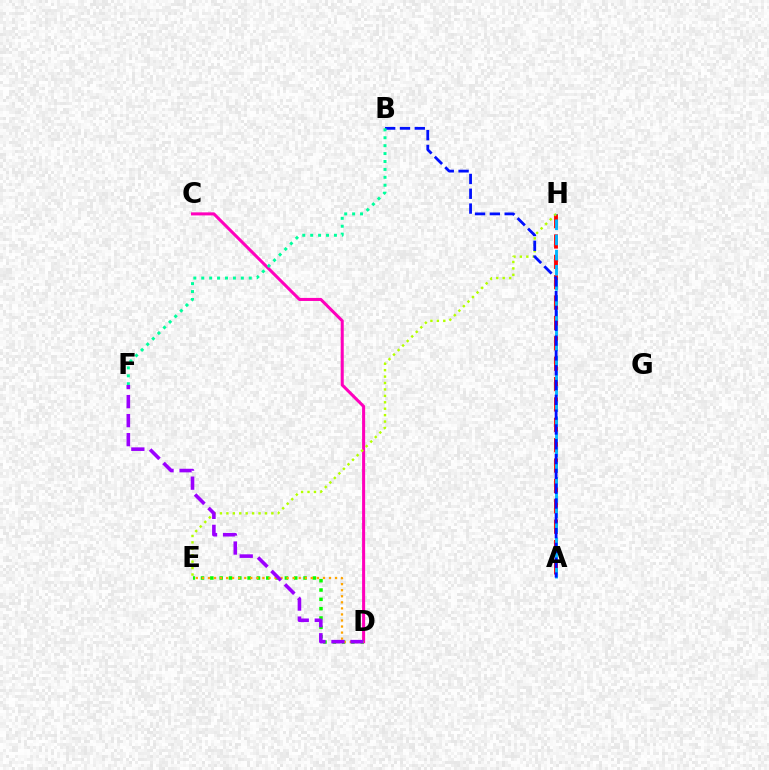{('A', 'H'): [{'color': '#ff0000', 'line_style': 'dashed', 'thickness': 2.77}, {'color': '#00b5ff', 'line_style': 'dashed', 'thickness': 2.06}], ('C', 'D'): [{'color': '#ff00bd', 'line_style': 'solid', 'thickness': 2.19}], ('E', 'H'): [{'color': '#b3ff00', 'line_style': 'dotted', 'thickness': 1.75}], ('A', 'B'): [{'color': '#0010ff', 'line_style': 'dashed', 'thickness': 2.01}], ('D', 'E'): [{'color': '#08ff00', 'line_style': 'dotted', 'thickness': 2.53}, {'color': '#ffa500', 'line_style': 'dotted', 'thickness': 1.64}], ('D', 'F'): [{'color': '#9b00ff', 'line_style': 'dashed', 'thickness': 2.58}], ('B', 'F'): [{'color': '#00ff9d', 'line_style': 'dotted', 'thickness': 2.15}]}